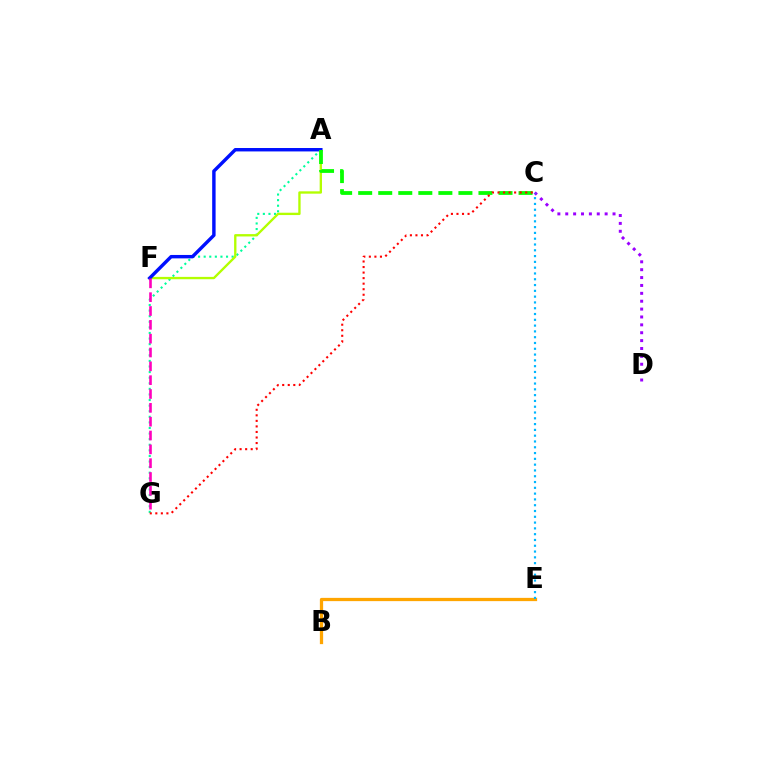{('A', 'G'): [{'color': '#00ff9d', 'line_style': 'dotted', 'thickness': 1.52}], ('C', 'D'): [{'color': '#9b00ff', 'line_style': 'dotted', 'thickness': 2.14}], ('A', 'F'): [{'color': '#b3ff00', 'line_style': 'solid', 'thickness': 1.69}, {'color': '#0010ff', 'line_style': 'solid', 'thickness': 2.46}], ('B', 'E'): [{'color': '#ffa500', 'line_style': 'solid', 'thickness': 2.35}], ('C', 'E'): [{'color': '#00b5ff', 'line_style': 'dotted', 'thickness': 1.57}], ('A', 'C'): [{'color': '#08ff00', 'line_style': 'dashed', 'thickness': 2.72}], ('F', 'G'): [{'color': '#ff00bd', 'line_style': 'dashed', 'thickness': 1.88}], ('C', 'G'): [{'color': '#ff0000', 'line_style': 'dotted', 'thickness': 1.51}]}